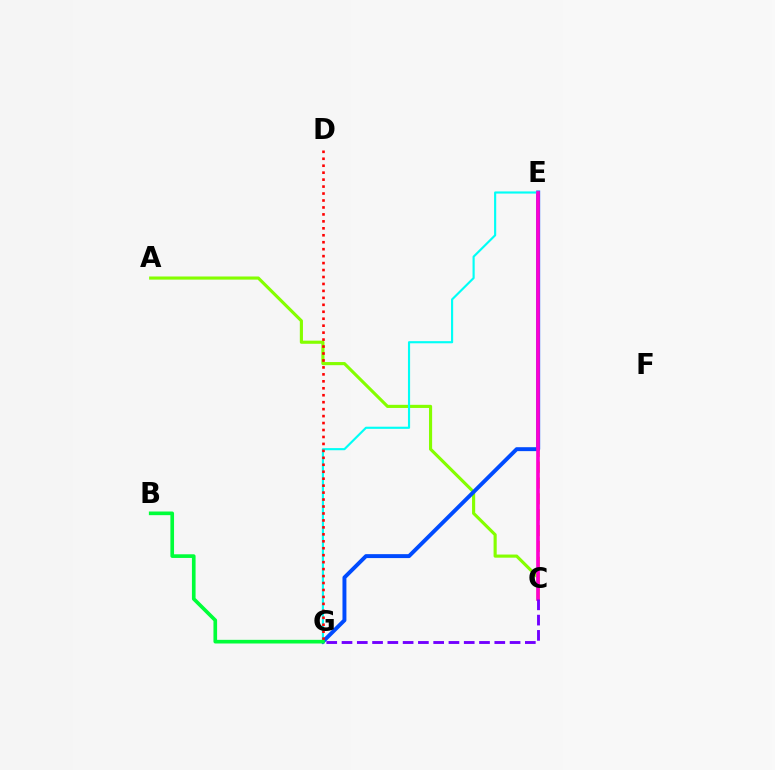{('A', 'C'): [{'color': '#84ff00', 'line_style': 'solid', 'thickness': 2.25}], ('C', 'E'): [{'color': '#ffbd00', 'line_style': 'dashed', 'thickness': 2.15}, {'color': '#ff00cf', 'line_style': 'solid', 'thickness': 2.62}], ('E', 'G'): [{'color': '#004bff', 'line_style': 'solid', 'thickness': 2.83}, {'color': '#00fff6', 'line_style': 'solid', 'thickness': 1.54}], ('D', 'G'): [{'color': '#ff0000', 'line_style': 'dotted', 'thickness': 1.89}], ('C', 'G'): [{'color': '#7200ff', 'line_style': 'dashed', 'thickness': 2.08}], ('B', 'G'): [{'color': '#00ff39', 'line_style': 'solid', 'thickness': 2.63}]}